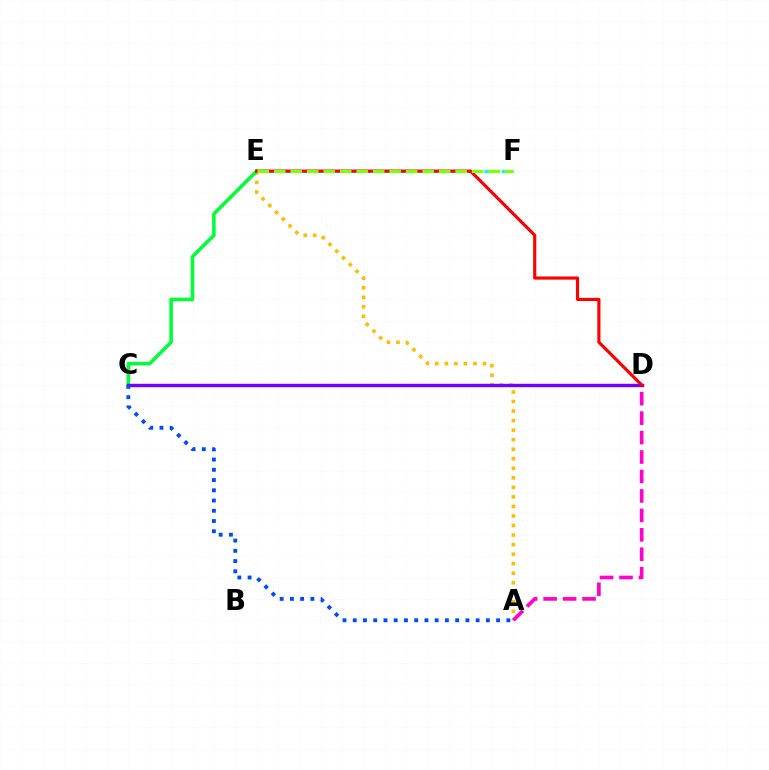{('A', 'E'): [{'color': '#ffbd00', 'line_style': 'dotted', 'thickness': 2.59}], ('C', 'E'): [{'color': '#00ff39', 'line_style': 'solid', 'thickness': 2.55}], ('A', 'D'): [{'color': '#ff00cf', 'line_style': 'dashed', 'thickness': 2.64}], ('C', 'D'): [{'color': '#7200ff', 'line_style': 'solid', 'thickness': 2.45}], ('E', 'F'): [{'color': '#00fff6', 'line_style': 'dashed', 'thickness': 2.32}, {'color': '#84ff00', 'line_style': 'dashed', 'thickness': 2.24}], ('D', 'E'): [{'color': '#ff0000', 'line_style': 'solid', 'thickness': 2.27}], ('A', 'C'): [{'color': '#004bff', 'line_style': 'dotted', 'thickness': 2.78}]}